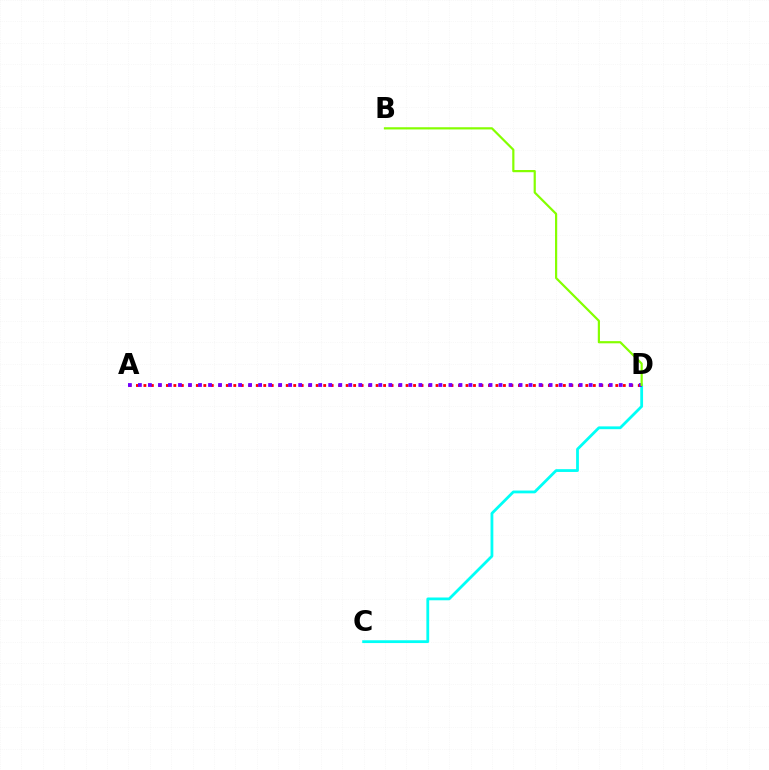{('C', 'D'): [{'color': '#00fff6', 'line_style': 'solid', 'thickness': 2.01}], ('A', 'D'): [{'color': '#ff0000', 'line_style': 'dotted', 'thickness': 2.04}, {'color': '#7200ff', 'line_style': 'dotted', 'thickness': 2.72}], ('B', 'D'): [{'color': '#84ff00', 'line_style': 'solid', 'thickness': 1.58}]}